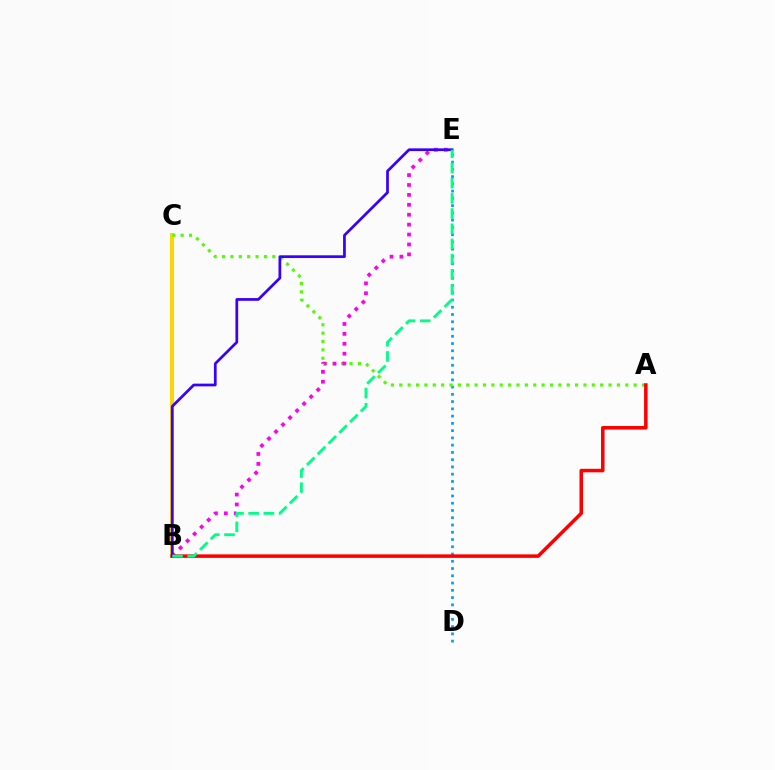{('B', 'C'): [{'color': '#ffd500', 'line_style': 'solid', 'thickness': 2.88}], ('D', 'E'): [{'color': '#009eff', 'line_style': 'dotted', 'thickness': 1.97}], ('A', 'C'): [{'color': '#4fff00', 'line_style': 'dotted', 'thickness': 2.27}], ('B', 'E'): [{'color': '#ff00ed', 'line_style': 'dotted', 'thickness': 2.69}, {'color': '#3700ff', 'line_style': 'solid', 'thickness': 1.97}, {'color': '#00ff86', 'line_style': 'dashed', 'thickness': 2.06}], ('A', 'B'): [{'color': '#ff0000', 'line_style': 'solid', 'thickness': 2.54}]}